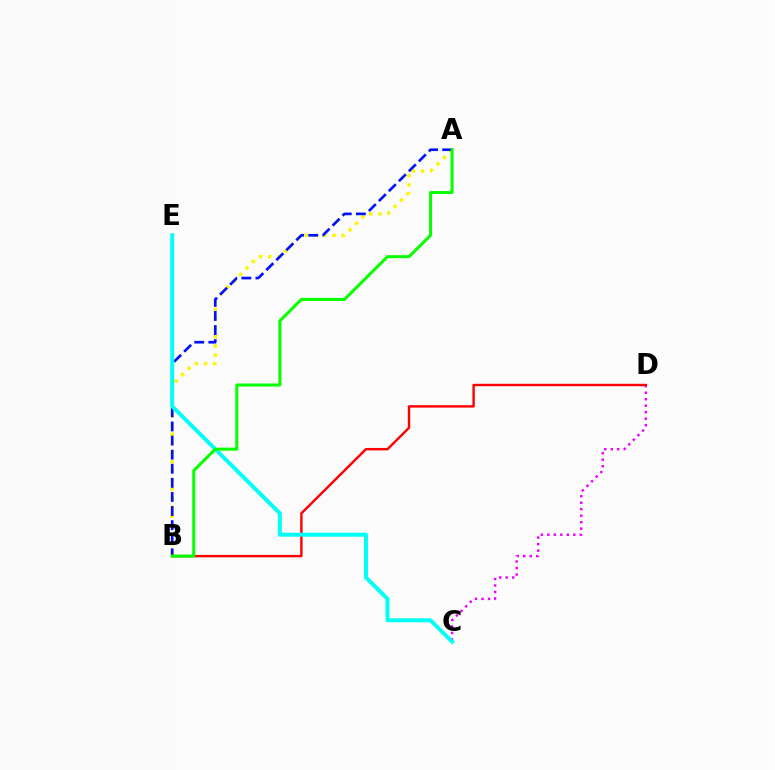{('C', 'D'): [{'color': '#ee00ff', 'line_style': 'dotted', 'thickness': 1.77}], ('A', 'B'): [{'color': '#fcf500', 'line_style': 'dotted', 'thickness': 2.48}, {'color': '#0010ff', 'line_style': 'dashed', 'thickness': 1.92}, {'color': '#08ff00', 'line_style': 'solid', 'thickness': 2.18}], ('B', 'D'): [{'color': '#ff0000', 'line_style': 'solid', 'thickness': 1.74}], ('C', 'E'): [{'color': '#00fff6', 'line_style': 'solid', 'thickness': 2.85}]}